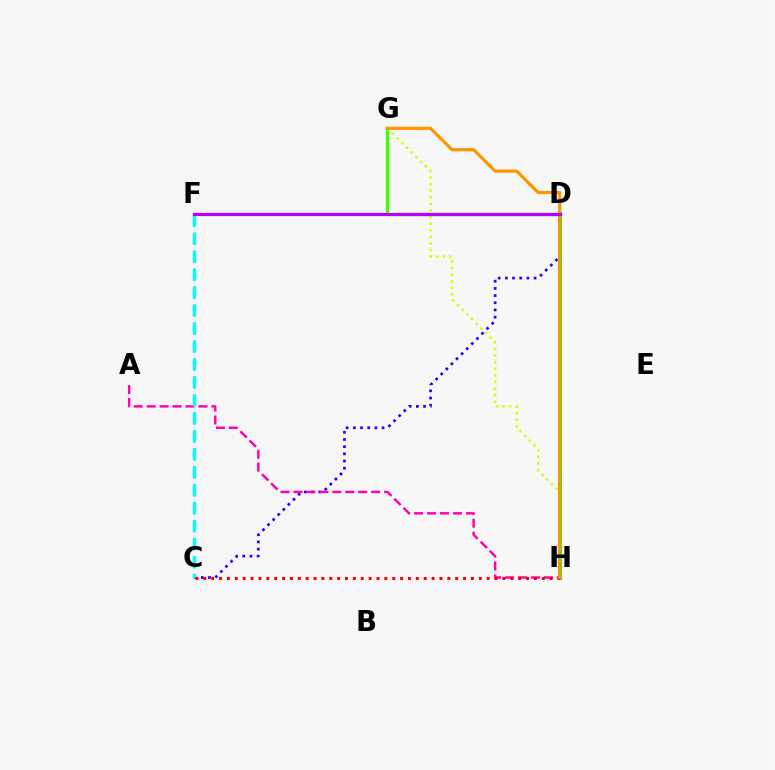{('D', 'H'): [{'color': '#0074ff', 'line_style': 'solid', 'thickness': 2.18}, {'color': '#00ff5c', 'line_style': 'solid', 'thickness': 2.97}], ('C', 'D'): [{'color': '#2500ff', 'line_style': 'dotted', 'thickness': 1.95}], ('D', 'G'): [{'color': '#3dff00', 'line_style': 'solid', 'thickness': 2.37}], ('A', 'H'): [{'color': '#ff00ac', 'line_style': 'dashed', 'thickness': 1.76}], ('G', 'H'): [{'color': '#d1ff00', 'line_style': 'dotted', 'thickness': 1.79}, {'color': '#ff9400', 'line_style': 'solid', 'thickness': 2.29}], ('C', 'F'): [{'color': '#00fff6', 'line_style': 'dashed', 'thickness': 2.44}], ('C', 'H'): [{'color': '#ff0000', 'line_style': 'dotted', 'thickness': 2.14}], ('D', 'F'): [{'color': '#b900ff', 'line_style': 'solid', 'thickness': 2.31}]}